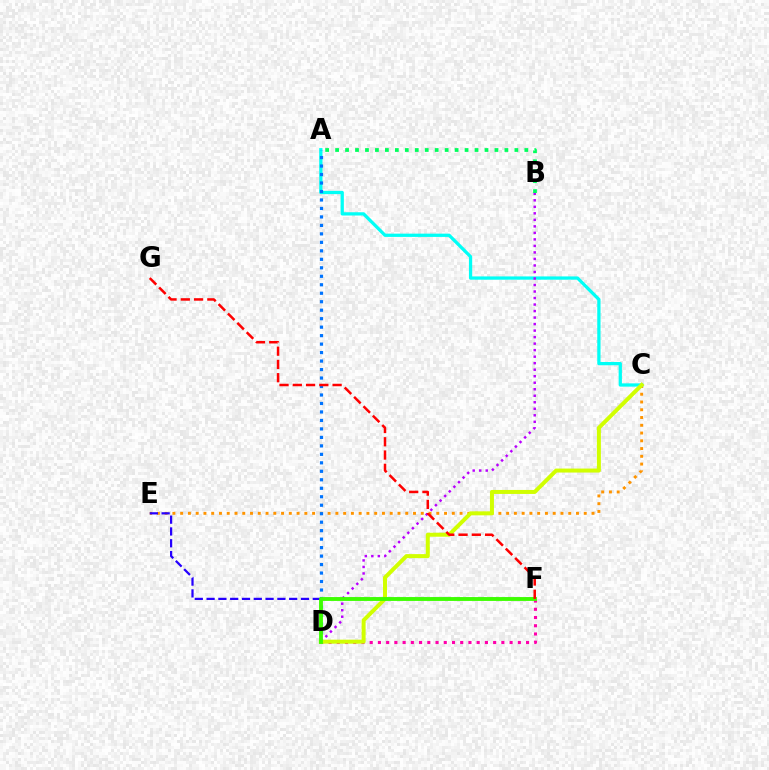{('C', 'E'): [{'color': '#ff9400', 'line_style': 'dotted', 'thickness': 2.11}], ('A', 'C'): [{'color': '#00fff6', 'line_style': 'solid', 'thickness': 2.35}], ('A', 'D'): [{'color': '#0074ff', 'line_style': 'dotted', 'thickness': 2.3}], ('D', 'F'): [{'color': '#ff00ac', 'line_style': 'dotted', 'thickness': 2.24}, {'color': '#3dff00', 'line_style': 'solid', 'thickness': 2.77}], ('B', 'D'): [{'color': '#b900ff', 'line_style': 'dotted', 'thickness': 1.77}], ('C', 'D'): [{'color': '#d1ff00', 'line_style': 'solid', 'thickness': 2.87}], ('A', 'B'): [{'color': '#00ff5c', 'line_style': 'dotted', 'thickness': 2.71}], ('E', 'F'): [{'color': '#2500ff', 'line_style': 'dashed', 'thickness': 1.6}], ('F', 'G'): [{'color': '#ff0000', 'line_style': 'dashed', 'thickness': 1.8}]}